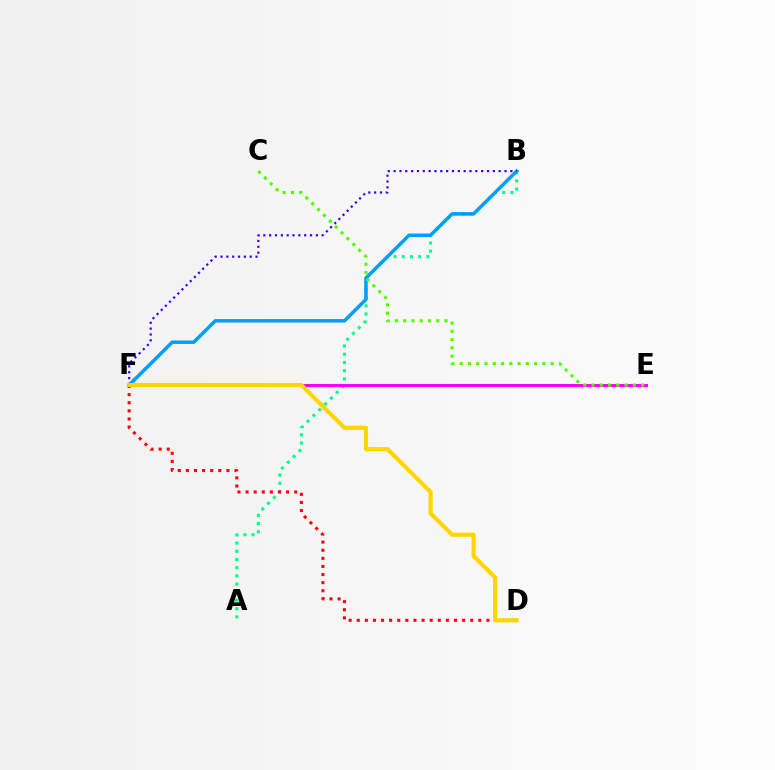{('A', 'B'): [{'color': '#00ff86', 'line_style': 'dotted', 'thickness': 2.23}], ('E', 'F'): [{'color': '#ff00ed', 'line_style': 'solid', 'thickness': 2.16}], ('B', 'F'): [{'color': '#009eff', 'line_style': 'solid', 'thickness': 2.52}, {'color': '#3700ff', 'line_style': 'dotted', 'thickness': 1.59}], ('C', 'E'): [{'color': '#4fff00', 'line_style': 'dotted', 'thickness': 2.25}], ('D', 'F'): [{'color': '#ff0000', 'line_style': 'dotted', 'thickness': 2.2}, {'color': '#ffd500', 'line_style': 'solid', 'thickness': 2.98}]}